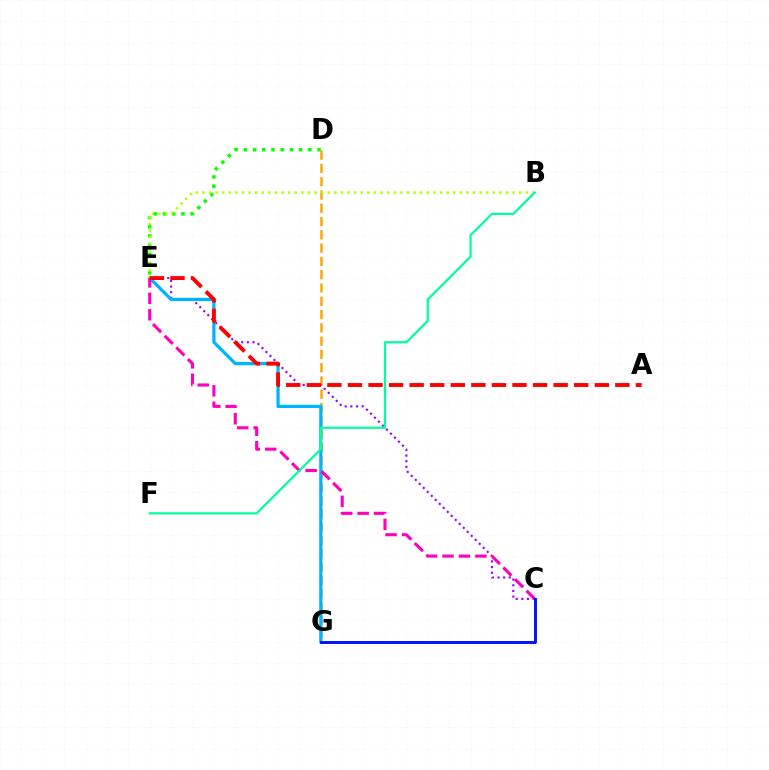{('D', 'E'): [{'color': '#08ff00', 'line_style': 'dotted', 'thickness': 2.51}], ('D', 'G'): [{'color': '#ffa500', 'line_style': 'dashed', 'thickness': 1.8}], ('C', 'E'): [{'color': '#9b00ff', 'line_style': 'dotted', 'thickness': 1.54}, {'color': '#ff00bd', 'line_style': 'dashed', 'thickness': 2.23}], ('E', 'G'): [{'color': '#00b5ff', 'line_style': 'solid', 'thickness': 2.33}], ('B', 'E'): [{'color': '#b3ff00', 'line_style': 'dotted', 'thickness': 1.79}], ('B', 'F'): [{'color': '#00ff9d', 'line_style': 'solid', 'thickness': 1.6}], ('A', 'E'): [{'color': '#ff0000', 'line_style': 'dashed', 'thickness': 2.79}], ('C', 'G'): [{'color': '#0010ff', 'line_style': 'solid', 'thickness': 2.09}]}